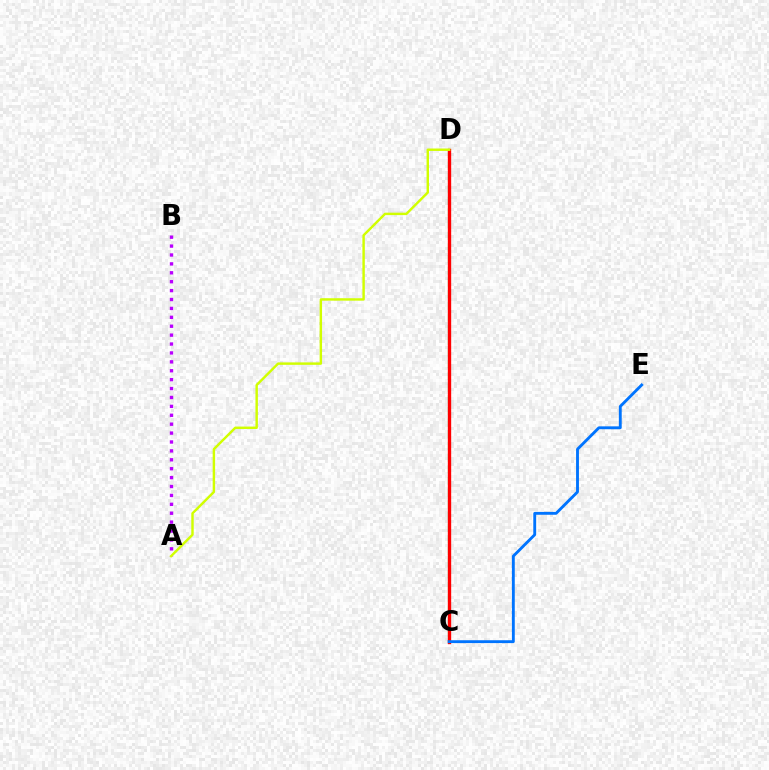{('C', 'D'): [{'color': '#00ff5c', 'line_style': 'dashed', 'thickness': 1.59}, {'color': '#ff0000', 'line_style': 'solid', 'thickness': 2.41}], ('C', 'E'): [{'color': '#0074ff', 'line_style': 'solid', 'thickness': 2.06}], ('A', 'B'): [{'color': '#b900ff', 'line_style': 'dotted', 'thickness': 2.42}], ('A', 'D'): [{'color': '#d1ff00', 'line_style': 'solid', 'thickness': 1.75}]}